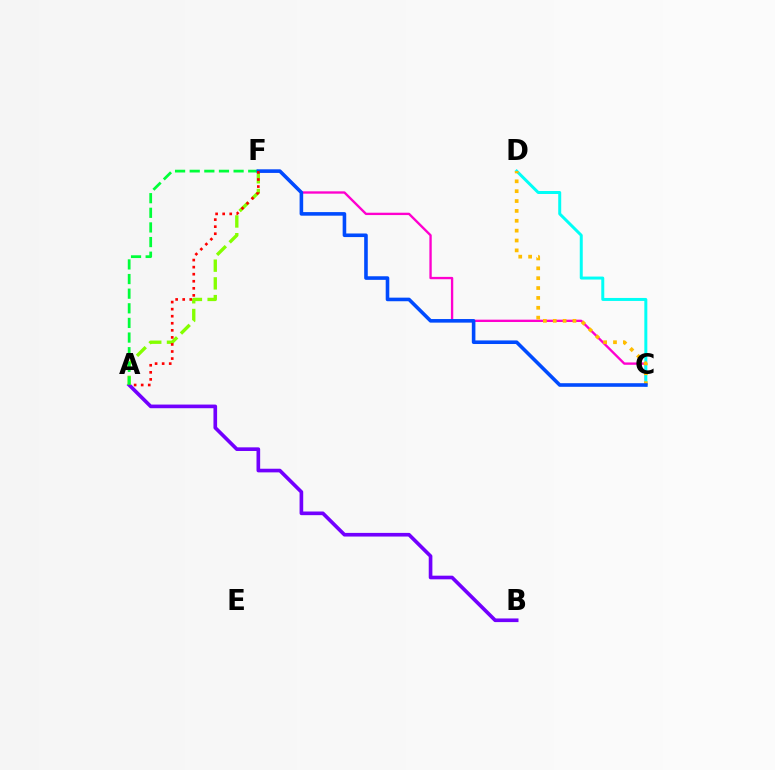{('A', 'B'): [{'color': '#7200ff', 'line_style': 'solid', 'thickness': 2.63}], ('C', 'F'): [{'color': '#ff00cf', 'line_style': 'solid', 'thickness': 1.69}, {'color': '#004bff', 'line_style': 'solid', 'thickness': 2.59}], ('C', 'D'): [{'color': '#00fff6', 'line_style': 'solid', 'thickness': 2.15}, {'color': '#ffbd00', 'line_style': 'dotted', 'thickness': 2.68}], ('A', 'F'): [{'color': '#84ff00', 'line_style': 'dashed', 'thickness': 2.41}, {'color': '#00ff39', 'line_style': 'dashed', 'thickness': 1.99}, {'color': '#ff0000', 'line_style': 'dotted', 'thickness': 1.92}]}